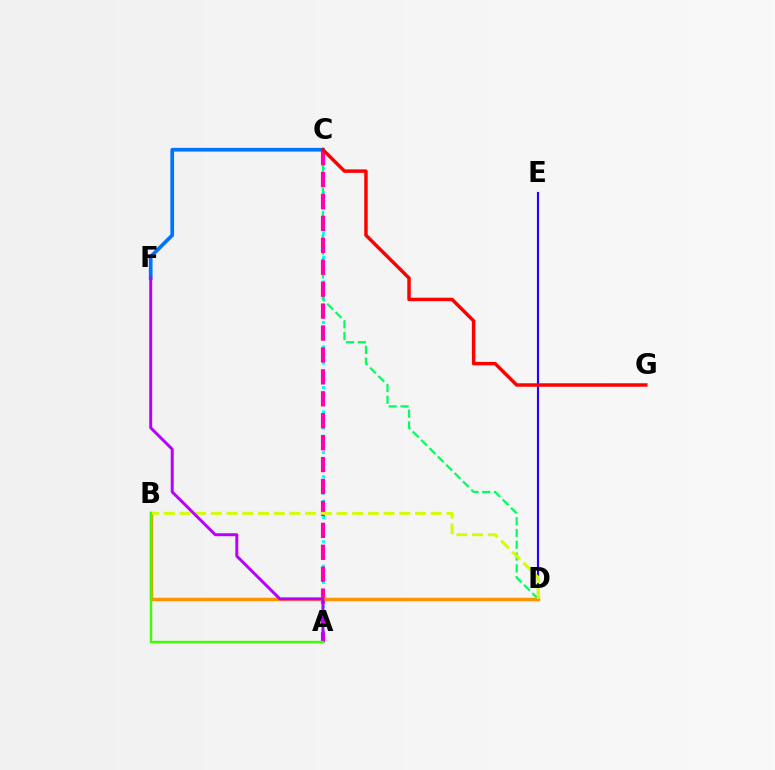{('A', 'C'): [{'color': '#00fff6', 'line_style': 'dotted', 'thickness': 2.21}, {'color': '#ff00ac', 'line_style': 'dashed', 'thickness': 2.98}], ('C', 'D'): [{'color': '#00ff5c', 'line_style': 'dashed', 'thickness': 1.6}], ('D', 'E'): [{'color': '#2500ff', 'line_style': 'solid', 'thickness': 1.54}], ('B', 'D'): [{'color': '#ff9400', 'line_style': 'solid', 'thickness': 2.52}, {'color': '#d1ff00', 'line_style': 'dashed', 'thickness': 2.13}], ('C', 'F'): [{'color': '#0074ff', 'line_style': 'solid', 'thickness': 2.67}], ('A', 'F'): [{'color': '#b900ff', 'line_style': 'solid', 'thickness': 2.14}], ('A', 'B'): [{'color': '#3dff00', 'line_style': 'solid', 'thickness': 1.72}], ('C', 'G'): [{'color': '#ff0000', 'line_style': 'solid', 'thickness': 2.5}]}